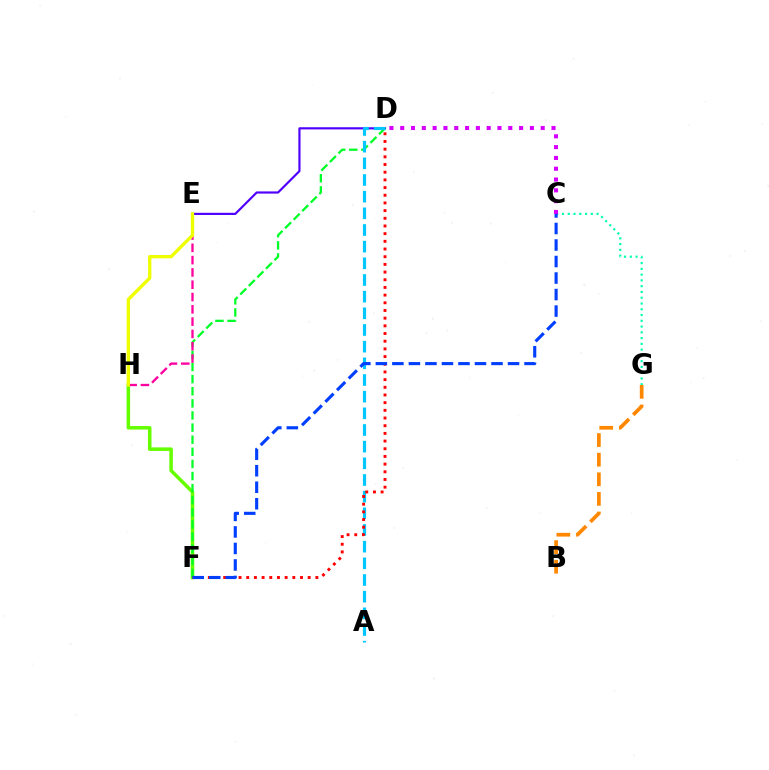{('F', 'H'): [{'color': '#66ff00', 'line_style': 'solid', 'thickness': 2.55}], ('D', 'E'): [{'color': '#4f00ff', 'line_style': 'solid', 'thickness': 1.56}], ('D', 'F'): [{'color': '#00ff27', 'line_style': 'dashed', 'thickness': 1.65}, {'color': '#ff0000', 'line_style': 'dotted', 'thickness': 2.09}], ('C', 'G'): [{'color': '#00ffaf', 'line_style': 'dotted', 'thickness': 1.57}], ('A', 'D'): [{'color': '#00c7ff', 'line_style': 'dashed', 'thickness': 2.26}], ('E', 'H'): [{'color': '#ff00a0', 'line_style': 'dashed', 'thickness': 1.67}, {'color': '#eeff00', 'line_style': 'solid', 'thickness': 2.38}], ('C', 'F'): [{'color': '#003fff', 'line_style': 'dashed', 'thickness': 2.24}], ('B', 'G'): [{'color': '#ff8800', 'line_style': 'dashed', 'thickness': 2.66}], ('C', 'D'): [{'color': '#d600ff', 'line_style': 'dotted', 'thickness': 2.94}]}